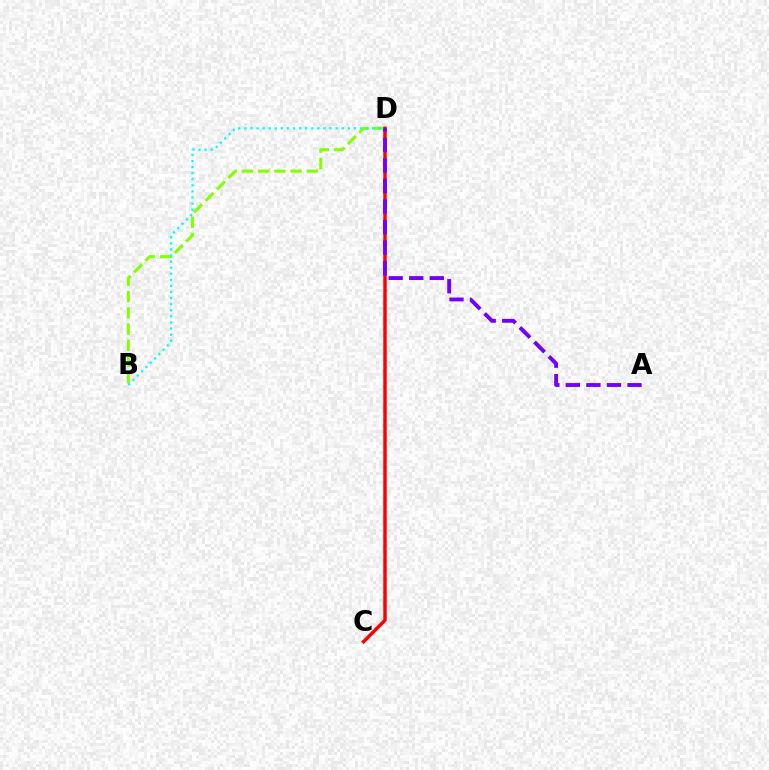{('B', 'D'): [{'color': '#84ff00', 'line_style': 'dashed', 'thickness': 2.2}, {'color': '#00fff6', 'line_style': 'dotted', 'thickness': 1.65}], ('C', 'D'): [{'color': '#ff0000', 'line_style': 'solid', 'thickness': 2.49}], ('A', 'D'): [{'color': '#7200ff', 'line_style': 'dashed', 'thickness': 2.79}]}